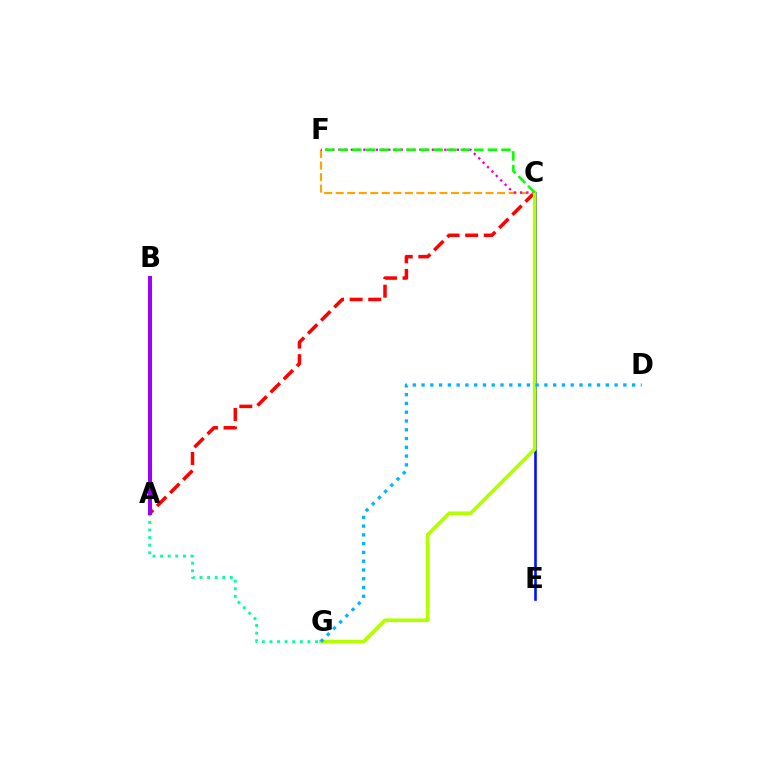{('C', 'E'): [{'color': '#0010ff', 'line_style': 'solid', 'thickness': 1.88}], ('A', 'C'): [{'color': '#ff0000', 'line_style': 'dashed', 'thickness': 2.52}], ('C', 'F'): [{'color': '#ffa500', 'line_style': 'dashed', 'thickness': 1.57}, {'color': '#ff00bd', 'line_style': 'dotted', 'thickness': 1.69}, {'color': '#08ff00', 'line_style': 'dashed', 'thickness': 1.84}], ('A', 'G'): [{'color': '#00ff9d', 'line_style': 'dotted', 'thickness': 2.06}], ('A', 'B'): [{'color': '#9b00ff', 'line_style': 'solid', 'thickness': 2.86}], ('C', 'G'): [{'color': '#b3ff00', 'line_style': 'solid', 'thickness': 2.67}], ('D', 'G'): [{'color': '#00b5ff', 'line_style': 'dotted', 'thickness': 2.38}]}